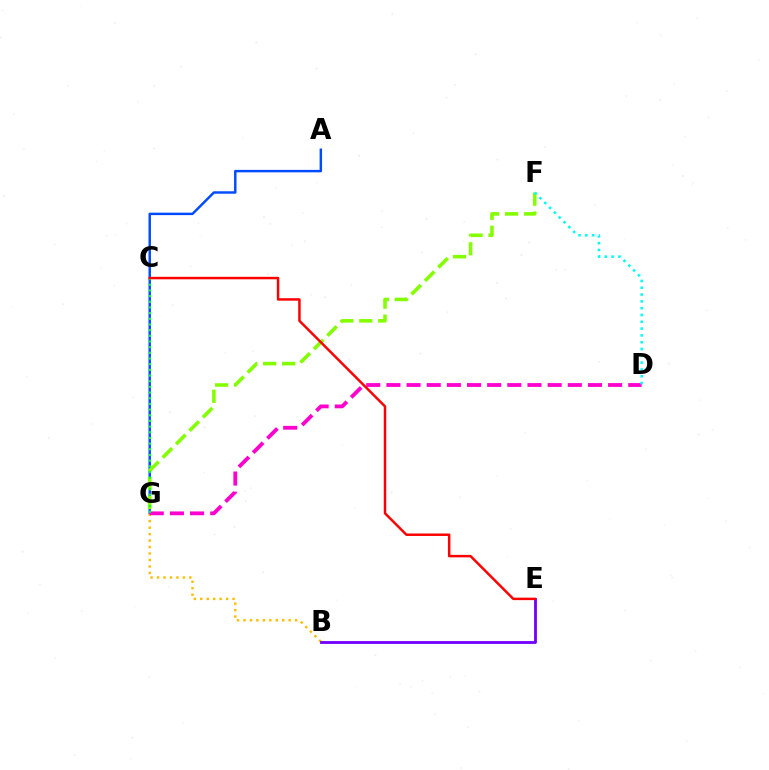{('A', 'G'): [{'color': '#004bff', 'line_style': 'solid', 'thickness': 1.77}], ('B', 'G'): [{'color': '#ffbd00', 'line_style': 'dotted', 'thickness': 1.76}], ('D', 'G'): [{'color': '#ff00cf', 'line_style': 'dashed', 'thickness': 2.74}], ('B', 'E'): [{'color': '#7200ff', 'line_style': 'solid', 'thickness': 2.03}], ('F', 'G'): [{'color': '#84ff00', 'line_style': 'dashed', 'thickness': 2.58}], ('C', 'G'): [{'color': '#00ff39', 'line_style': 'dotted', 'thickness': 1.54}], ('D', 'F'): [{'color': '#00fff6', 'line_style': 'dotted', 'thickness': 1.85}], ('C', 'E'): [{'color': '#ff0000', 'line_style': 'solid', 'thickness': 1.78}]}